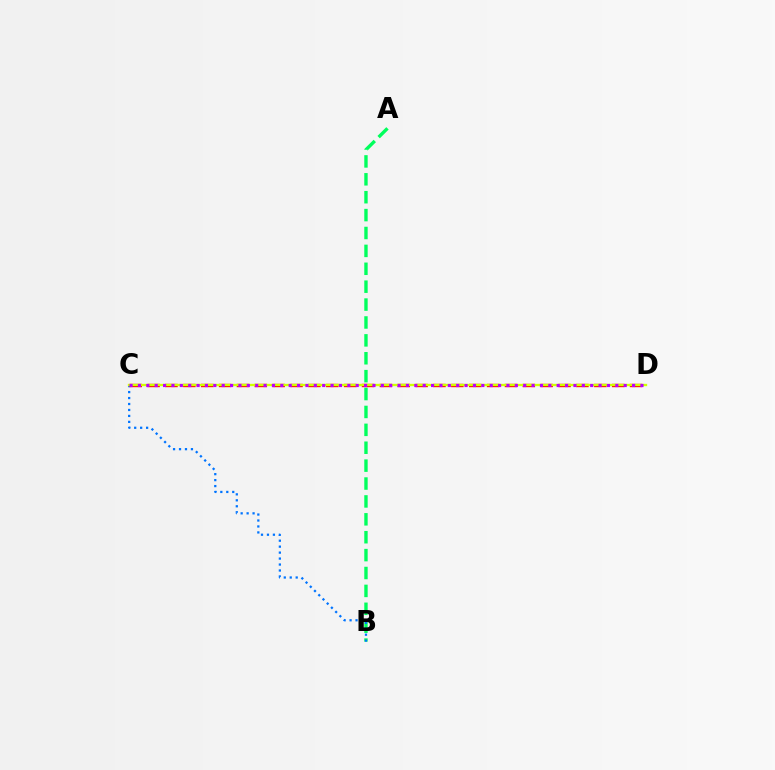{('A', 'B'): [{'color': '#00ff5c', 'line_style': 'dashed', 'thickness': 2.43}], ('B', 'C'): [{'color': '#0074ff', 'line_style': 'dotted', 'thickness': 1.62}], ('C', 'D'): [{'color': '#ff0000', 'line_style': 'dashed', 'thickness': 2.43}, {'color': '#d1ff00', 'line_style': 'solid', 'thickness': 1.69}, {'color': '#b900ff', 'line_style': 'dotted', 'thickness': 2.28}]}